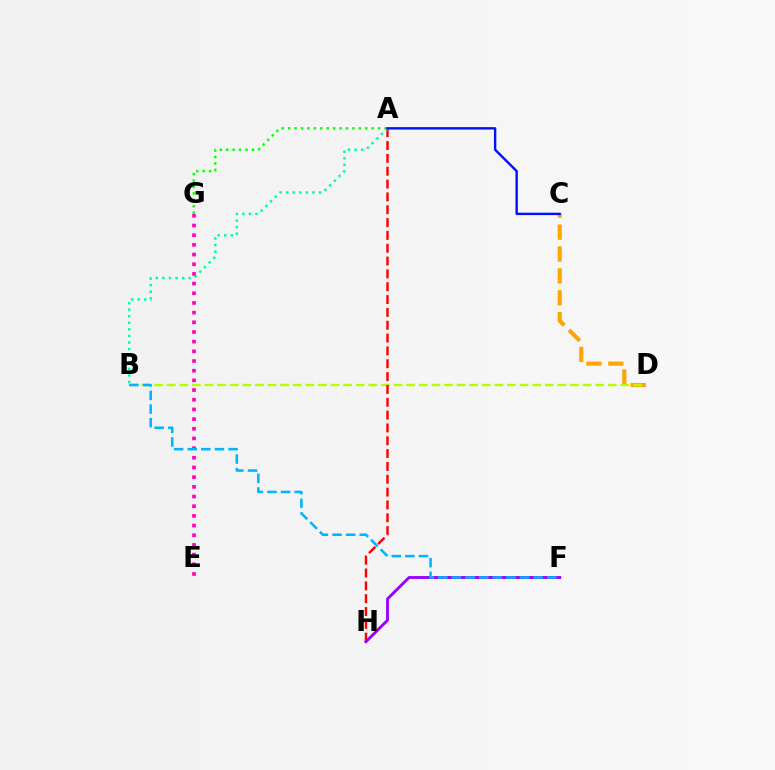{('C', 'D'): [{'color': '#ffa500', 'line_style': 'dashed', 'thickness': 2.97}], ('B', 'D'): [{'color': '#b3ff00', 'line_style': 'dashed', 'thickness': 1.71}], ('A', 'H'): [{'color': '#ff0000', 'line_style': 'dashed', 'thickness': 1.74}], ('F', 'H'): [{'color': '#9b00ff', 'line_style': 'solid', 'thickness': 2.08}], ('A', 'B'): [{'color': '#00ff9d', 'line_style': 'dotted', 'thickness': 1.79}], ('E', 'G'): [{'color': '#ff00bd', 'line_style': 'dotted', 'thickness': 2.63}], ('B', 'F'): [{'color': '#00b5ff', 'line_style': 'dashed', 'thickness': 1.85}], ('A', 'G'): [{'color': '#08ff00', 'line_style': 'dotted', 'thickness': 1.75}], ('A', 'C'): [{'color': '#0010ff', 'line_style': 'solid', 'thickness': 1.73}]}